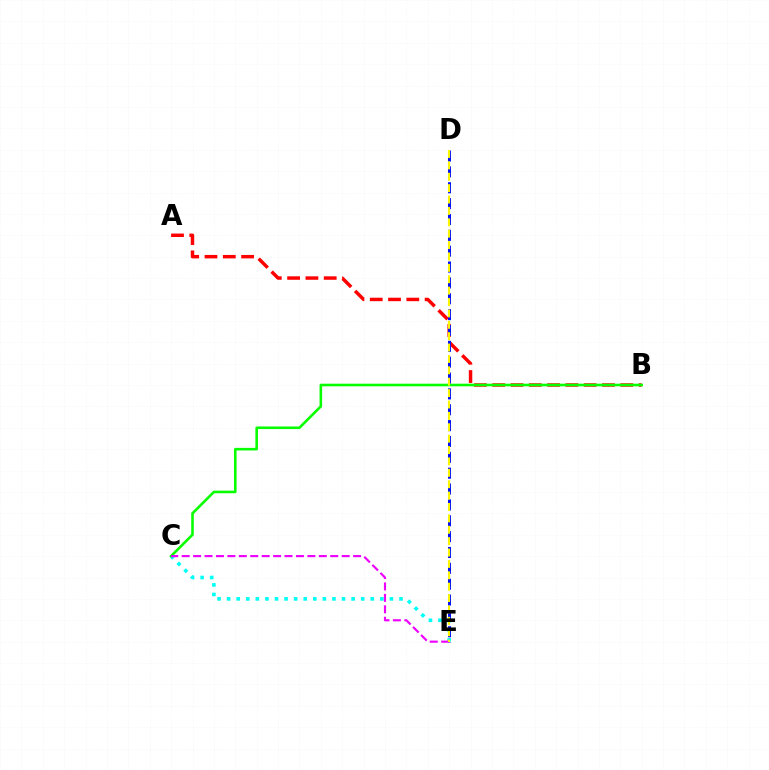{('C', 'E'): [{'color': '#00fff6', 'line_style': 'dotted', 'thickness': 2.6}, {'color': '#ee00ff', 'line_style': 'dashed', 'thickness': 1.55}], ('A', 'B'): [{'color': '#ff0000', 'line_style': 'dashed', 'thickness': 2.49}], ('B', 'C'): [{'color': '#08ff00', 'line_style': 'solid', 'thickness': 1.87}], ('D', 'E'): [{'color': '#0010ff', 'line_style': 'dashed', 'thickness': 2.15}, {'color': '#fcf500', 'line_style': 'dashed', 'thickness': 1.55}]}